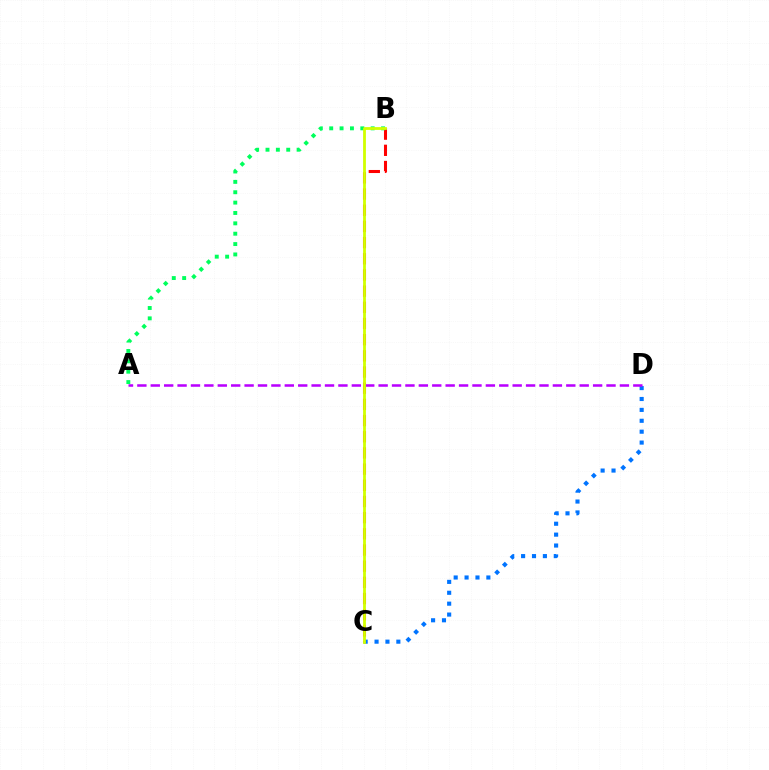{('B', 'C'): [{'color': '#ff0000', 'line_style': 'dashed', 'thickness': 2.2}, {'color': '#d1ff00', 'line_style': 'solid', 'thickness': 2.02}], ('C', 'D'): [{'color': '#0074ff', 'line_style': 'dotted', 'thickness': 2.96}], ('A', 'B'): [{'color': '#00ff5c', 'line_style': 'dotted', 'thickness': 2.82}], ('A', 'D'): [{'color': '#b900ff', 'line_style': 'dashed', 'thickness': 1.82}]}